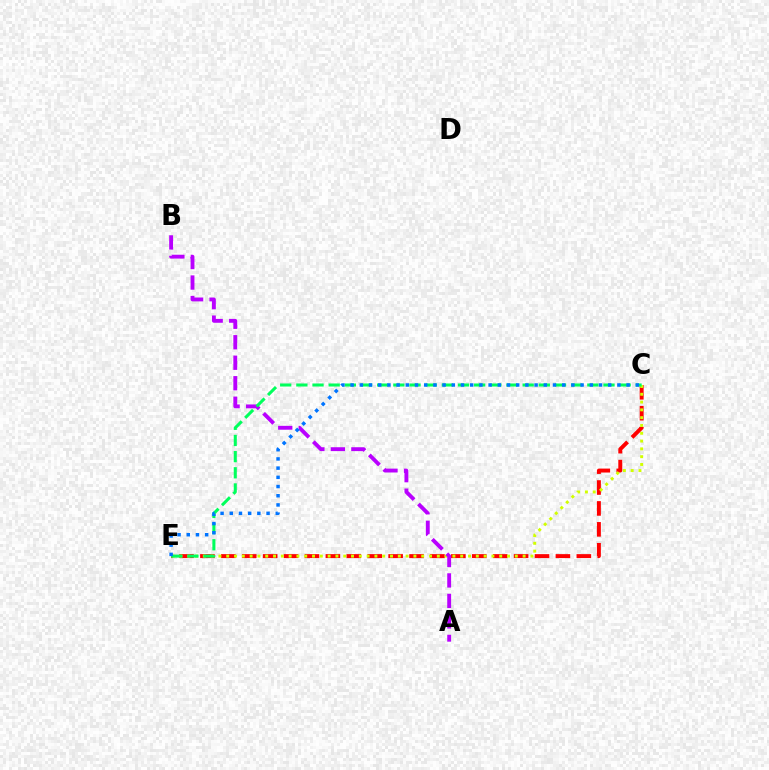{('C', 'E'): [{'color': '#ff0000', 'line_style': 'dashed', 'thickness': 2.84}, {'color': '#d1ff00', 'line_style': 'dotted', 'thickness': 2.12}, {'color': '#00ff5c', 'line_style': 'dashed', 'thickness': 2.2}, {'color': '#0074ff', 'line_style': 'dotted', 'thickness': 2.5}], ('A', 'B'): [{'color': '#b900ff', 'line_style': 'dashed', 'thickness': 2.78}]}